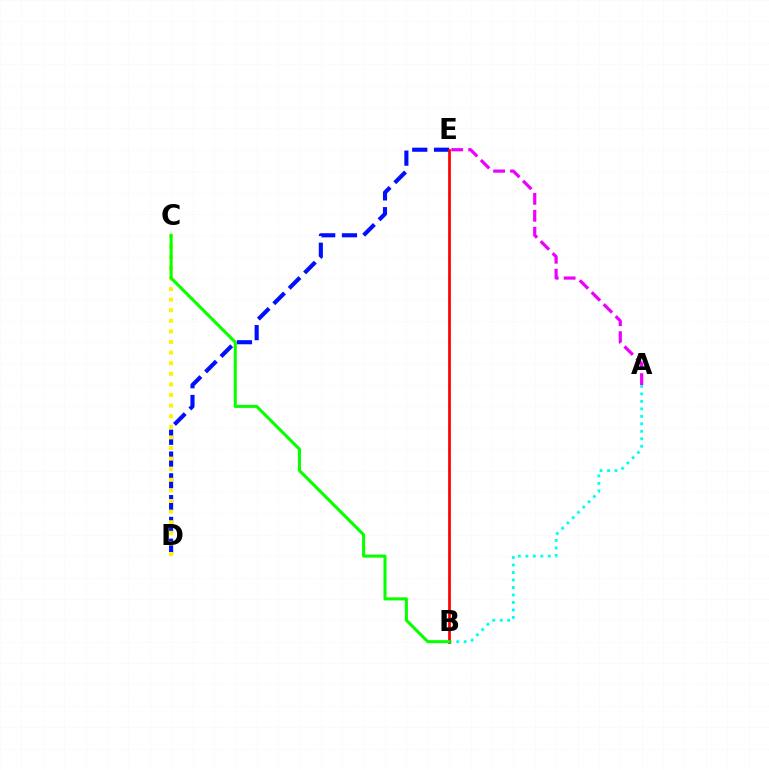{('A', 'B'): [{'color': '#00fff6', 'line_style': 'dotted', 'thickness': 2.03}], ('A', 'E'): [{'color': '#ee00ff', 'line_style': 'dashed', 'thickness': 2.3}], ('D', 'E'): [{'color': '#0010ff', 'line_style': 'dashed', 'thickness': 2.96}], ('B', 'E'): [{'color': '#ff0000', 'line_style': 'solid', 'thickness': 1.97}], ('C', 'D'): [{'color': '#fcf500', 'line_style': 'dotted', 'thickness': 2.88}], ('B', 'C'): [{'color': '#08ff00', 'line_style': 'solid', 'thickness': 2.21}]}